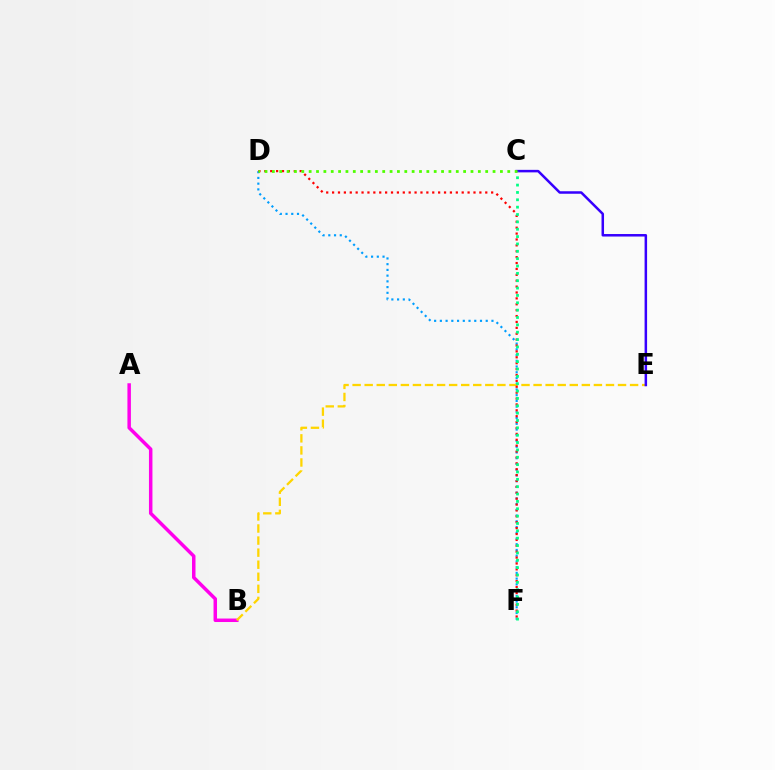{('D', 'F'): [{'color': '#009eff', 'line_style': 'dotted', 'thickness': 1.56}, {'color': '#ff0000', 'line_style': 'dotted', 'thickness': 1.6}], ('A', 'B'): [{'color': '#ff00ed', 'line_style': 'solid', 'thickness': 2.51}], ('B', 'E'): [{'color': '#ffd500', 'line_style': 'dashed', 'thickness': 1.64}], ('C', 'E'): [{'color': '#3700ff', 'line_style': 'solid', 'thickness': 1.81}], ('C', 'F'): [{'color': '#00ff86', 'line_style': 'dotted', 'thickness': 2.0}], ('C', 'D'): [{'color': '#4fff00', 'line_style': 'dotted', 'thickness': 2.0}]}